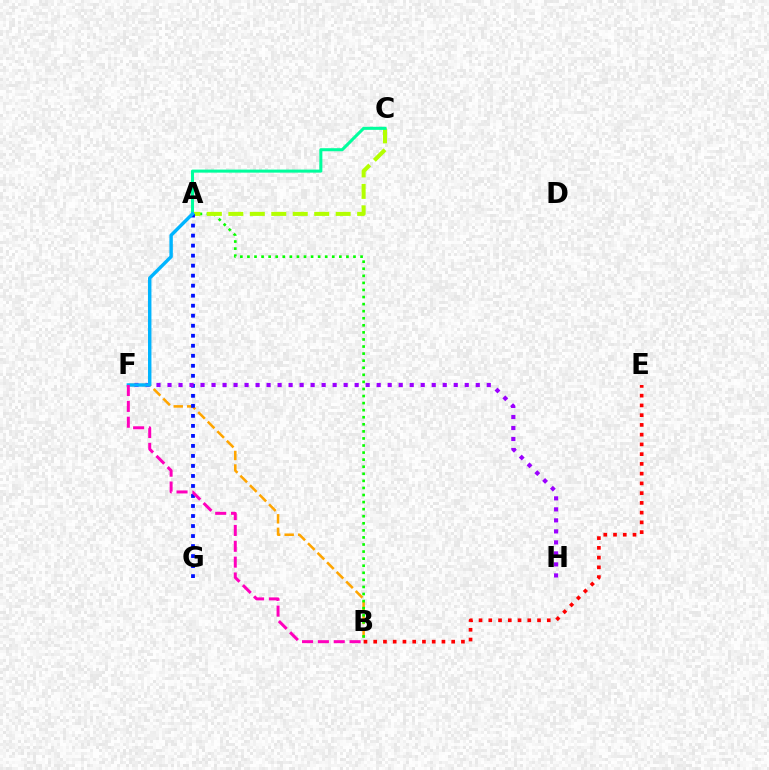{('B', 'F'): [{'color': '#ffa500', 'line_style': 'dashed', 'thickness': 1.84}, {'color': '#ff00bd', 'line_style': 'dashed', 'thickness': 2.15}], ('A', 'B'): [{'color': '#08ff00', 'line_style': 'dotted', 'thickness': 1.92}], ('A', 'C'): [{'color': '#b3ff00', 'line_style': 'dashed', 'thickness': 2.92}, {'color': '#00ff9d', 'line_style': 'solid', 'thickness': 2.19}], ('A', 'G'): [{'color': '#0010ff', 'line_style': 'dotted', 'thickness': 2.72}], ('F', 'H'): [{'color': '#9b00ff', 'line_style': 'dotted', 'thickness': 2.99}], ('A', 'F'): [{'color': '#00b5ff', 'line_style': 'solid', 'thickness': 2.47}], ('B', 'E'): [{'color': '#ff0000', 'line_style': 'dotted', 'thickness': 2.65}]}